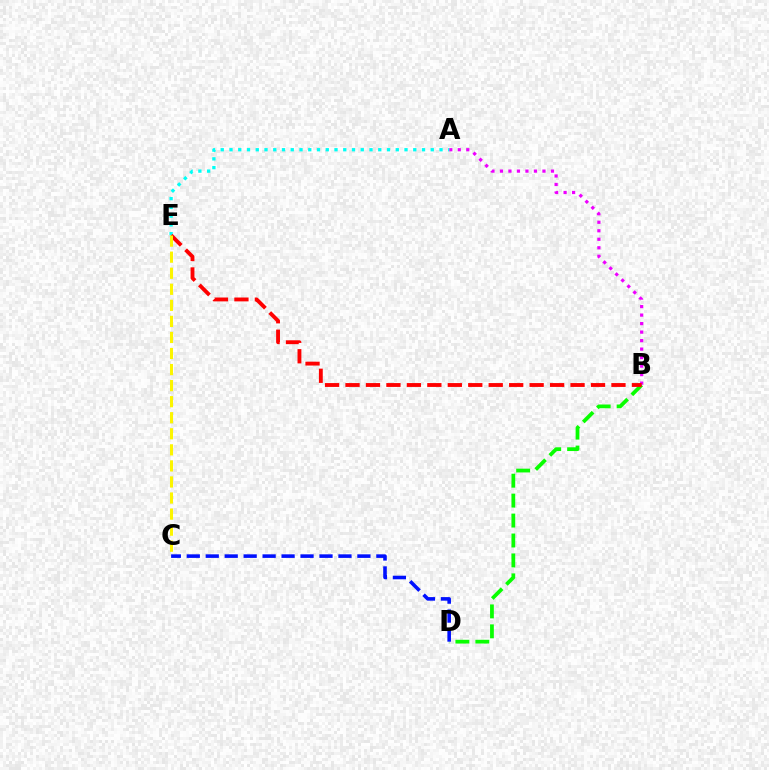{('A', 'B'): [{'color': '#ee00ff', 'line_style': 'dotted', 'thickness': 2.31}], ('A', 'E'): [{'color': '#00fff6', 'line_style': 'dotted', 'thickness': 2.38}], ('B', 'D'): [{'color': '#08ff00', 'line_style': 'dashed', 'thickness': 2.71}], ('B', 'E'): [{'color': '#ff0000', 'line_style': 'dashed', 'thickness': 2.78}], ('C', 'D'): [{'color': '#0010ff', 'line_style': 'dashed', 'thickness': 2.58}], ('C', 'E'): [{'color': '#fcf500', 'line_style': 'dashed', 'thickness': 2.18}]}